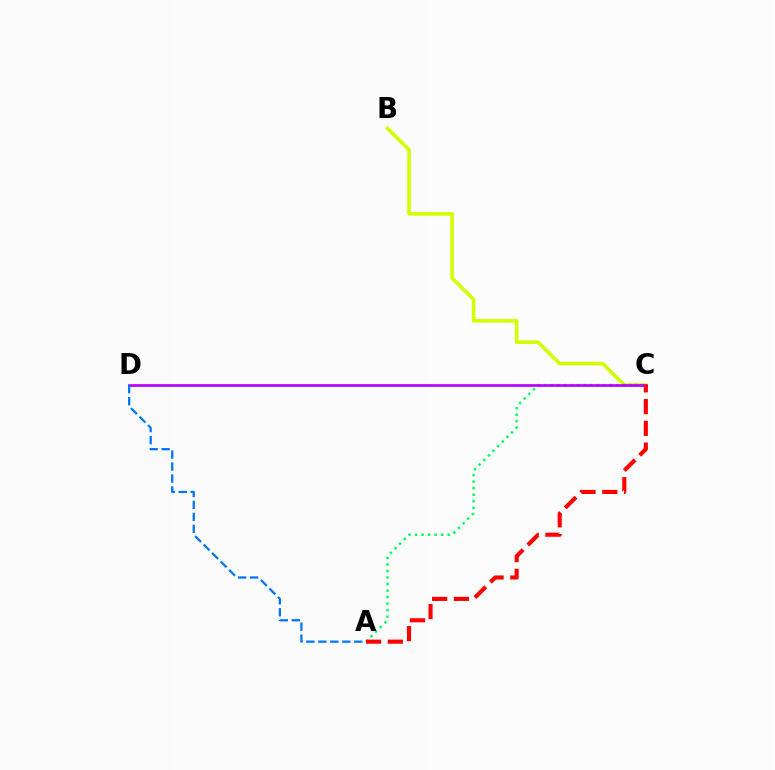{('B', 'C'): [{'color': '#d1ff00', 'line_style': 'solid', 'thickness': 2.61}], ('A', 'C'): [{'color': '#00ff5c', 'line_style': 'dotted', 'thickness': 1.78}, {'color': '#ff0000', 'line_style': 'dashed', 'thickness': 2.96}], ('C', 'D'): [{'color': '#b900ff', 'line_style': 'solid', 'thickness': 1.95}], ('A', 'D'): [{'color': '#0074ff', 'line_style': 'dashed', 'thickness': 1.63}]}